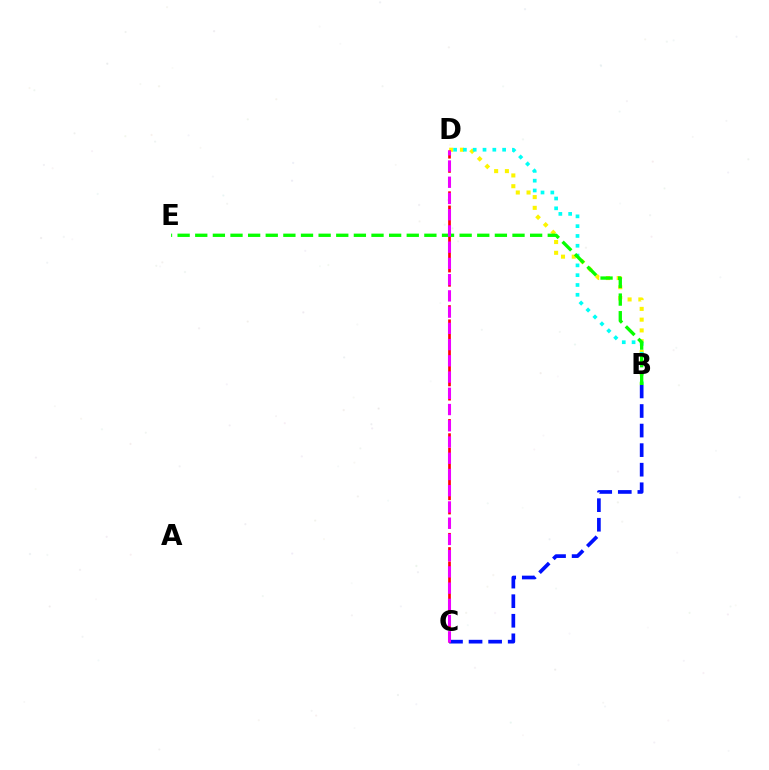{('B', 'C'): [{'color': '#0010ff', 'line_style': 'dashed', 'thickness': 2.66}], ('B', 'D'): [{'color': '#fcf500', 'line_style': 'dotted', 'thickness': 2.92}, {'color': '#00fff6', 'line_style': 'dotted', 'thickness': 2.66}], ('C', 'D'): [{'color': '#ff0000', 'line_style': 'dashed', 'thickness': 1.93}, {'color': '#ee00ff', 'line_style': 'dashed', 'thickness': 2.21}], ('B', 'E'): [{'color': '#08ff00', 'line_style': 'dashed', 'thickness': 2.39}]}